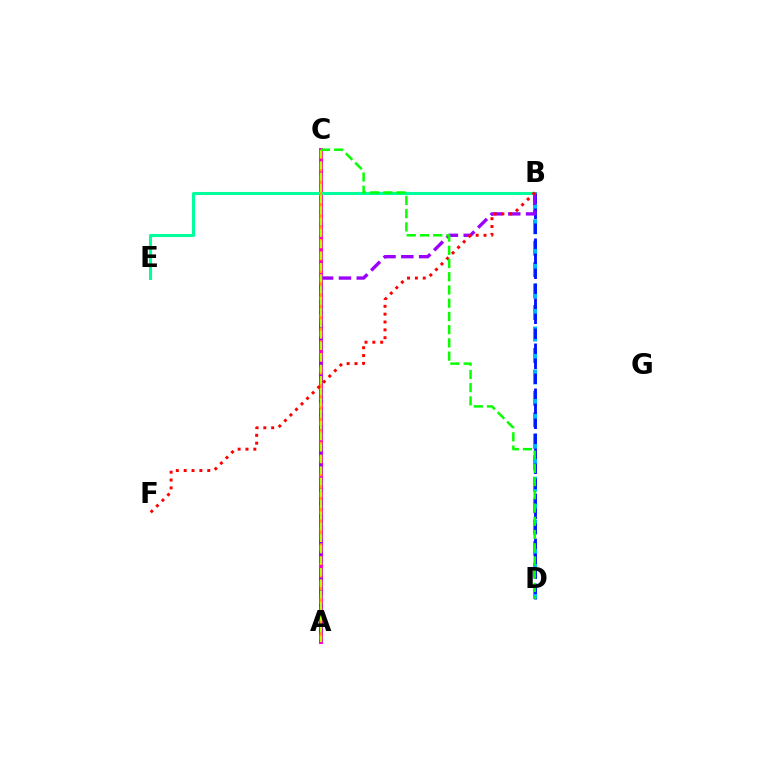{('B', 'D'): [{'color': '#00b5ff', 'line_style': 'dashed', 'thickness': 2.91}, {'color': '#0010ff', 'line_style': 'dashed', 'thickness': 2.04}], ('A', 'C'): [{'color': '#ff00bd', 'line_style': 'solid', 'thickness': 2.82}, {'color': '#ffa500', 'line_style': 'dashed', 'thickness': 1.72}, {'color': '#b3ff00', 'line_style': 'dashed', 'thickness': 1.53}], ('B', 'E'): [{'color': '#00ff9d', 'line_style': 'solid', 'thickness': 2.21}], ('A', 'B'): [{'color': '#9b00ff', 'line_style': 'dashed', 'thickness': 2.42}], ('B', 'F'): [{'color': '#ff0000', 'line_style': 'dotted', 'thickness': 2.13}], ('C', 'D'): [{'color': '#08ff00', 'line_style': 'dashed', 'thickness': 1.8}]}